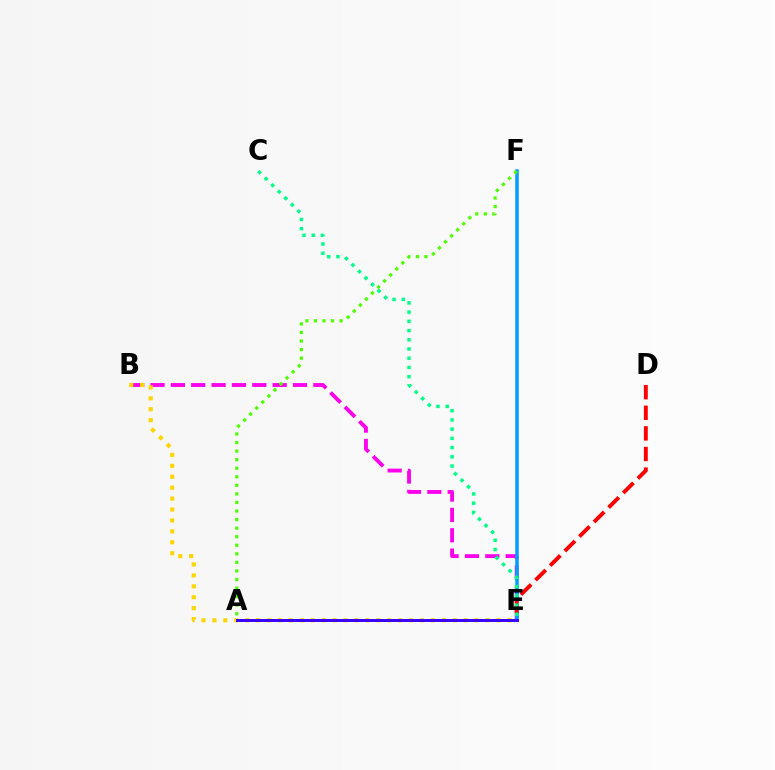{('B', 'E'): [{'color': '#ff00ed', 'line_style': 'dashed', 'thickness': 2.77}, {'color': '#ffd500', 'line_style': 'dotted', 'thickness': 2.97}], ('E', 'F'): [{'color': '#009eff', 'line_style': 'solid', 'thickness': 2.53}], ('A', 'F'): [{'color': '#4fff00', 'line_style': 'dotted', 'thickness': 2.33}], ('D', 'E'): [{'color': '#ff0000', 'line_style': 'dashed', 'thickness': 2.8}], ('A', 'E'): [{'color': '#3700ff', 'line_style': 'solid', 'thickness': 2.11}], ('C', 'E'): [{'color': '#00ff86', 'line_style': 'dotted', 'thickness': 2.5}]}